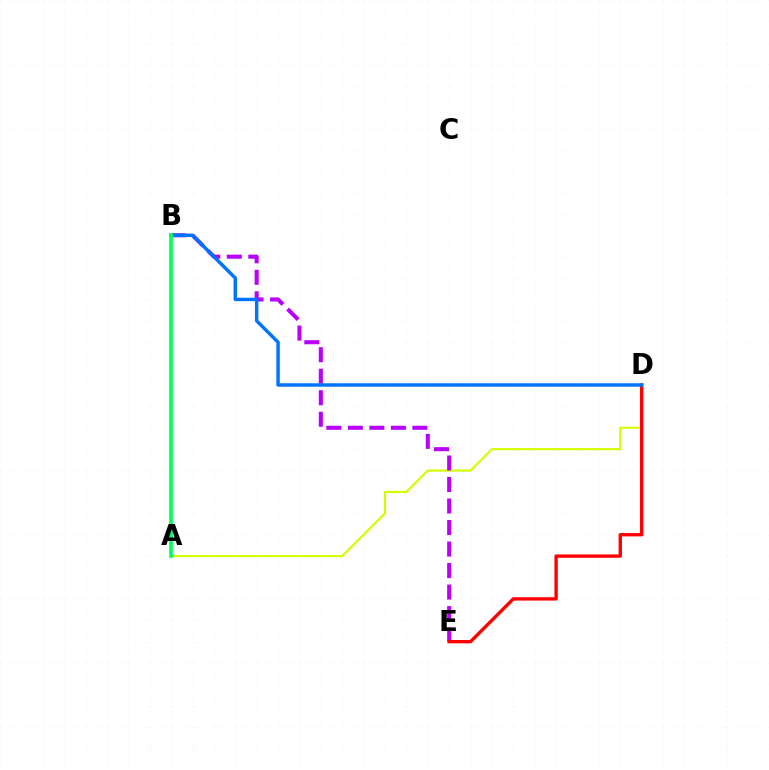{('A', 'D'): [{'color': '#d1ff00', 'line_style': 'solid', 'thickness': 1.54}], ('B', 'E'): [{'color': '#b900ff', 'line_style': 'dashed', 'thickness': 2.92}], ('D', 'E'): [{'color': '#ff0000', 'line_style': 'solid', 'thickness': 2.42}], ('B', 'D'): [{'color': '#0074ff', 'line_style': 'solid', 'thickness': 2.48}], ('A', 'B'): [{'color': '#00ff5c', 'line_style': 'solid', 'thickness': 2.62}]}